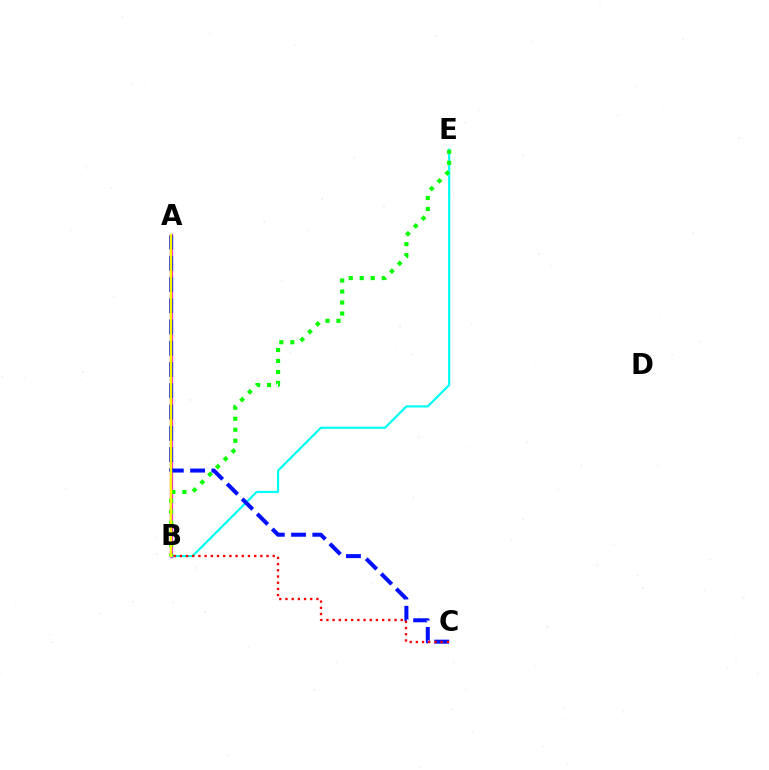{('A', 'B'): [{'color': '#ee00ff', 'line_style': 'solid', 'thickness': 2.34}, {'color': '#fcf500', 'line_style': 'solid', 'thickness': 1.8}], ('B', 'E'): [{'color': '#00fff6', 'line_style': 'solid', 'thickness': 1.57}, {'color': '#08ff00', 'line_style': 'dotted', 'thickness': 2.99}], ('A', 'C'): [{'color': '#0010ff', 'line_style': 'dashed', 'thickness': 2.89}], ('B', 'C'): [{'color': '#ff0000', 'line_style': 'dotted', 'thickness': 1.68}]}